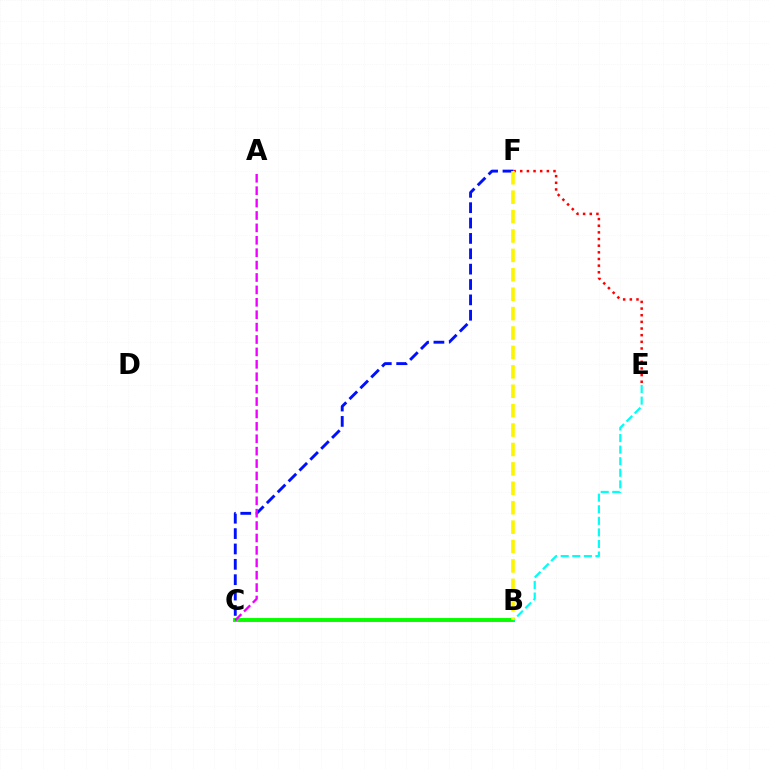{('B', 'C'): [{'color': '#08ff00', 'line_style': 'solid', 'thickness': 2.84}], ('E', 'F'): [{'color': '#ff0000', 'line_style': 'dotted', 'thickness': 1.81}], ('B', 'E'): [{'color': '#00fff6', 'line_style': 'dashed', 'thickness': 1.57}], ('C', 'F'): [{'color': '#0010ff', 'line_style': 'dashed', 'thickness': 2.09}], ('A', 'C'): [{'color': '#ee00ff', 'line_style': 'dashed', 'thickness': 1.69}], ('B', 'F'): [{'color': '#fcf500', 'line_style': 'dashed', 'thickness': 2.64}]}